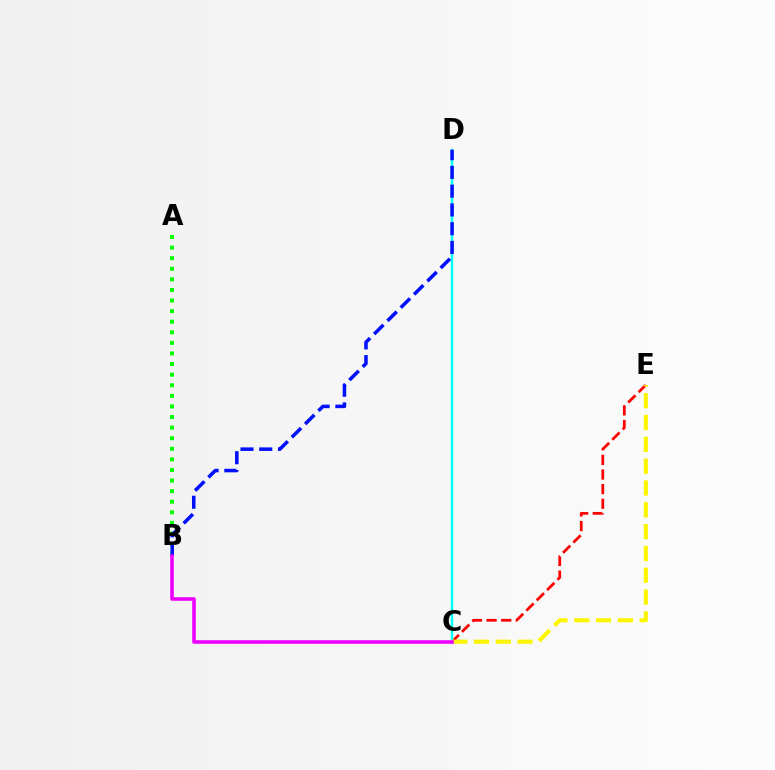{('C', 'E'): [{'color': '#ff0000', 'line_style': 'dashed', 'thickness': 1.99}, {'color': '#fcf500', 'line_style': 'dashed', 'thickness': 2.96}], ('A', 'B'): [{'color': '#08ff00', 'line_style': 'dotted', 'thickness': 2.88}], ('C', 'D'): [{'color': '#00fff6', 'line_style': 'solid', 'thickness': 1.78}], ('B', 'D'): [{'color': '#0010ff', 'line_style': 'dashed', 'thickness': 2.55}], ('B', 'C'): [{'color': '#ee00ff', 'line_style': 'solid', 'thickness': 2.58}]}